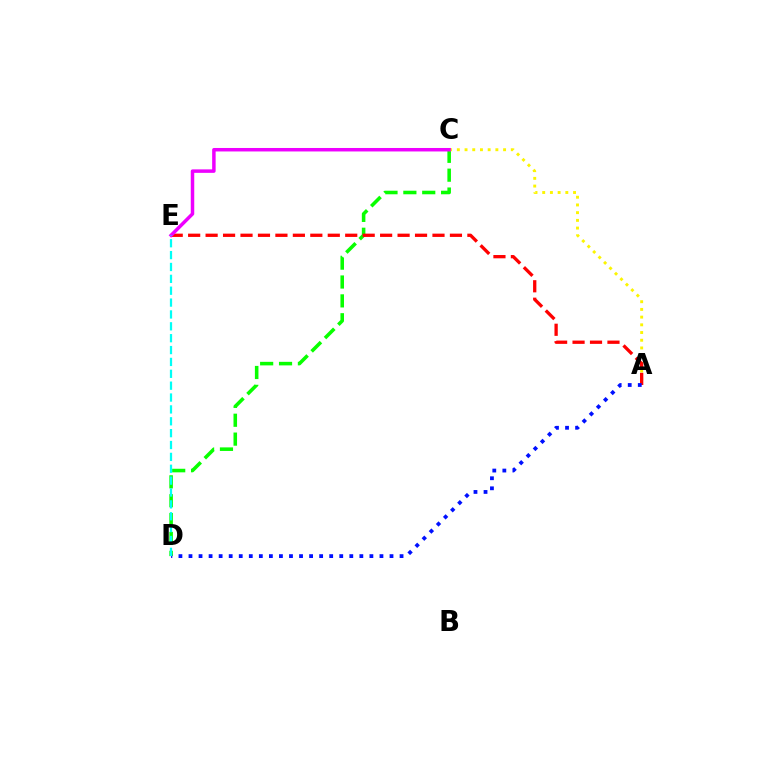{('C', 'D'): [{'color': '#08ff00', 'line_style': 'dashed', 'thickness': 2.56}], ('A', 'C'): [{'color': '#fcf500', 'line_style': 'dotted', 'thickness': 2.09}], ('A', 'E'): [{'color': '#ff0000', 'line_style': 'dashed', 'thickness': 2.37}], ('A', 'D'): [{'color': '#0010ff', 'line_style': 'dotted', 'thickness': 2.73}], ('C', 'E'): [{'color': '#ee00ff', 'line_style': 'solid', 'thickness': 2.51}], ('D', 'E'): [{'color': '#00fff6', 'line_style': 'dashed', 'thickness': 1.61}]}